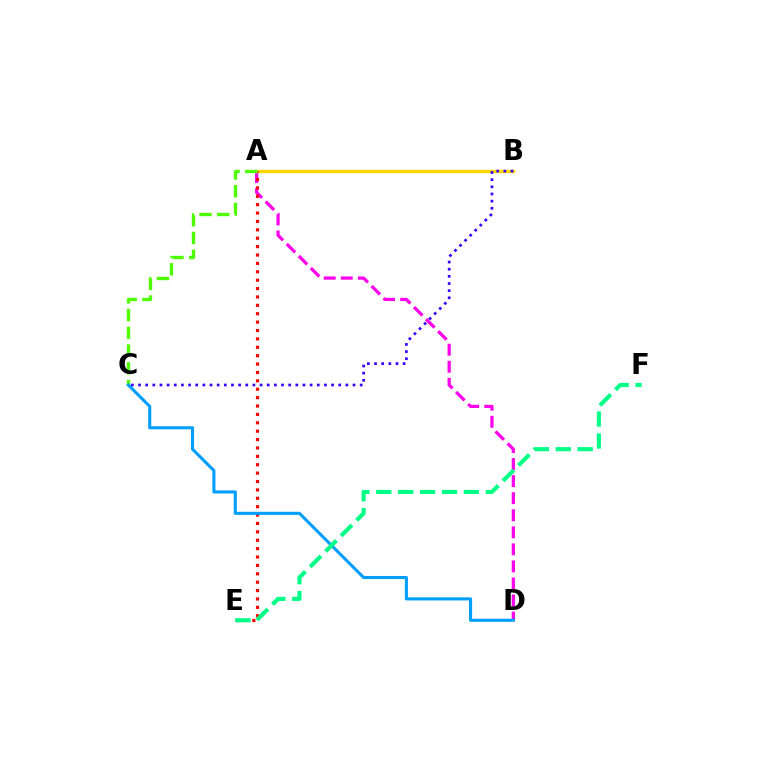{('A', 'D'): [{'color': '#ff00ed', 'line_style': 'dashed', 'thickness': 2.32}], ('A', 'B'): [{'color': '#ffd500', 'line_style': 'solid', 'thickness': 2.44}], ('A', 'E'): [{'color': '#ff0000', 'line_style': 'dotted', 'thickness': 2.28}], ('A', 'C'): [{'color': '#4fff00', 'line_style': 'dashed', 'thickness': 2.41}], ('C', 'D'): [{'color': '#009eff', 'line_style': 'solid', 'thickness': 2.22}], ('B', 'C'): [{'color': '#3700ff', 'line_style': 'dotted', 'thickness': 1.94}], ('E', 'F'): [{'color': '#00ff86', 'line_style': 'dashed', 'thickness': 2.98}]}